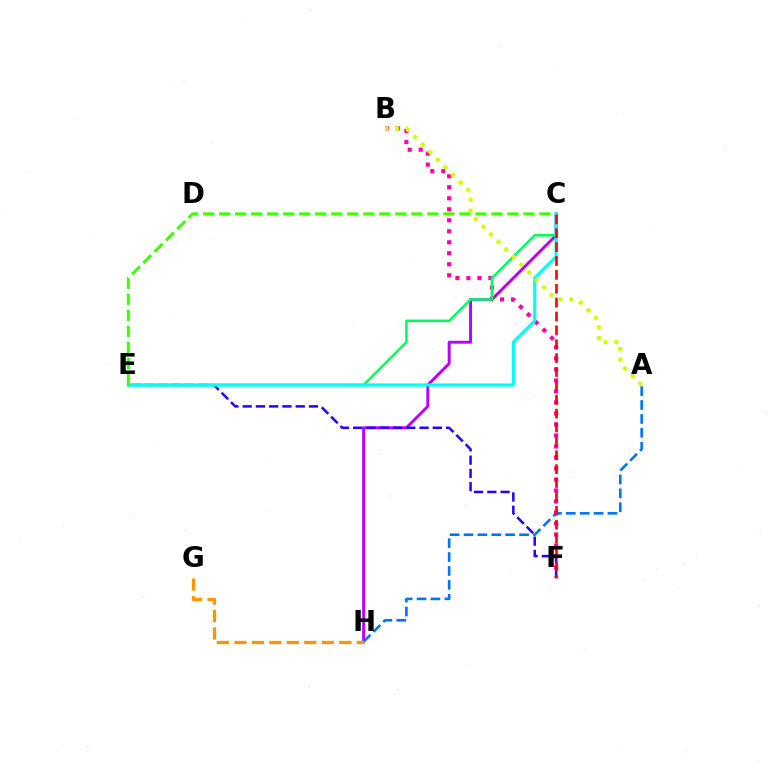{('B', 'F'): [{'color': '#ff00ac', 'line_style': 'dotted', 'thickness': 2.99}], ('C', 'H'): [{'color': '#b900ff', 'line_style': 'solid', 'thickness': 2.11}], ('E', 'F'): [{'color': '#2500ff', 'line_style': 'dashed', 'thickness': 1.8}], ('C', 'E'): [{'color': '#00ff5c', 'line_style': 'solid', 'thickness': 1.82}, {'color': '#00fff6', 'line_style': 'solid', 'thickness': 2.27}, {'color': '#3dff00', 'line_style': 'dashed', 'thickness': 2.18}], ('A', 'H'): [{'color': '#0074ff', 'line_style': 'dashed', 'thickness': 1.89}], ('A', 'B'): [{'color': '#d1ff00', 'line_style': 'dotted', 'thickness': 2.92}], ('C', 'F'): [{'color': '#ff0000', 'line_style': 'dashed', 'thickness': 1.89}], ('G', 'H'): [{'color': '#ff9400', 'line_style': 'dashed', 'thickness': 2.37}]}